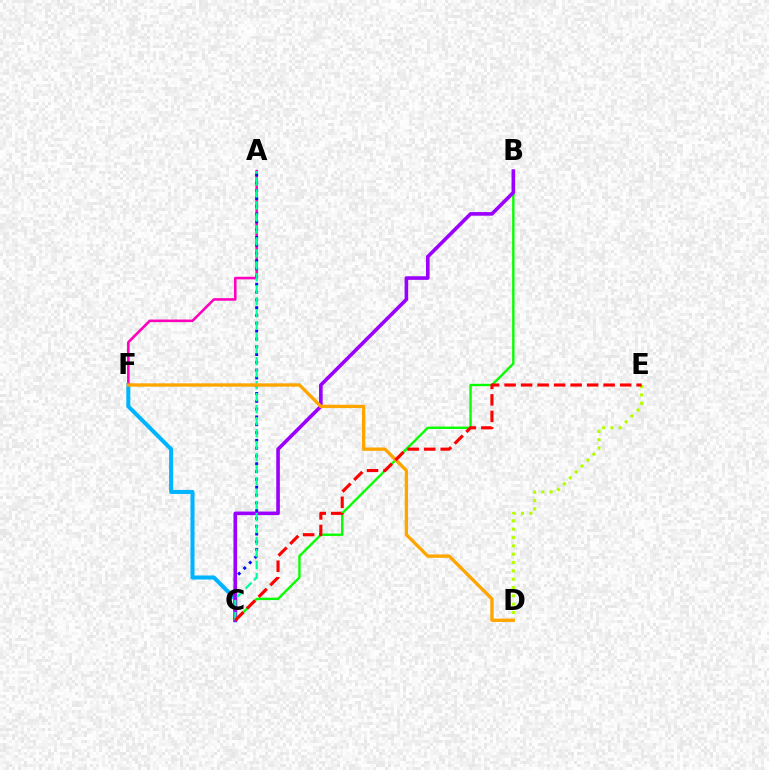{('B', 'C'): [{'color': '#08ff00', 'line_style': 'solid', 'thickness': 1.72}, {'color': '#9b00ff', 'line_style': 'solid', 'thickness': 2.61}], ('C', 'F'): [{'color': '#00b5ff', 'line_style': 'solid', 'thickness': 2.91}], ('A', 'F'): [{'color': '#ff00bd', 'line_style': 'solid', 'thickness': 1.86}], ('D', 'E'): [{'color': '#b3ff00', 'line_style': 'dotted', 'thickness': 2.26}], ('A', 'C'): [{'color': '#0010ff', 'line_style': 'dotted', 'thickness': 2.12}, {'color': '#00ff9d', 'line_style': 'dashed', 'thickness': 1.63}], ('D', 'F'): [{'color': '#ffa500', 'line_style': 'solid', 'thickness': 2.4}], ('C', 'E'): [{'color': '#ff0000', 'line_style': 'dashed', 'thickness': 2.24}]}